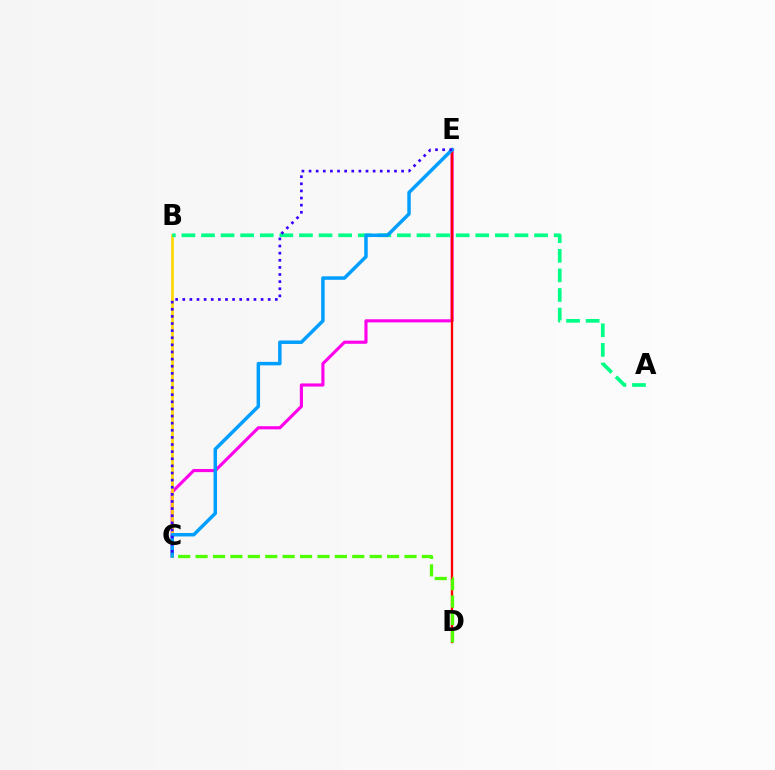{('C', 'E'): [{'color': '#ff00ed', 'line_style': 'solid', 'thickness': 2.25}, {'color': '#009eff', 'line_style': 'solid', 'thickness': 2.5}, {'color': '#3700ff', 'line_style': 'dotted', 'thickness': 1.93}], ('B', 'C'): [{'color': '#ffd500', 'line_style': 'solid', 'thickness': 1.9}], ('D', 'E'): [{'color': '#ff0000', 'line_style': 'solid', 'thickness': 1.69}], ('A', 'B'): [{'color': '#00ff86', 'line_style': 'dashed', 'thickness': 2.66}], ('C', 'D'): [{'color': '#4fff00', 'line_style': 'dashed', 'thickness': 2.37}]}